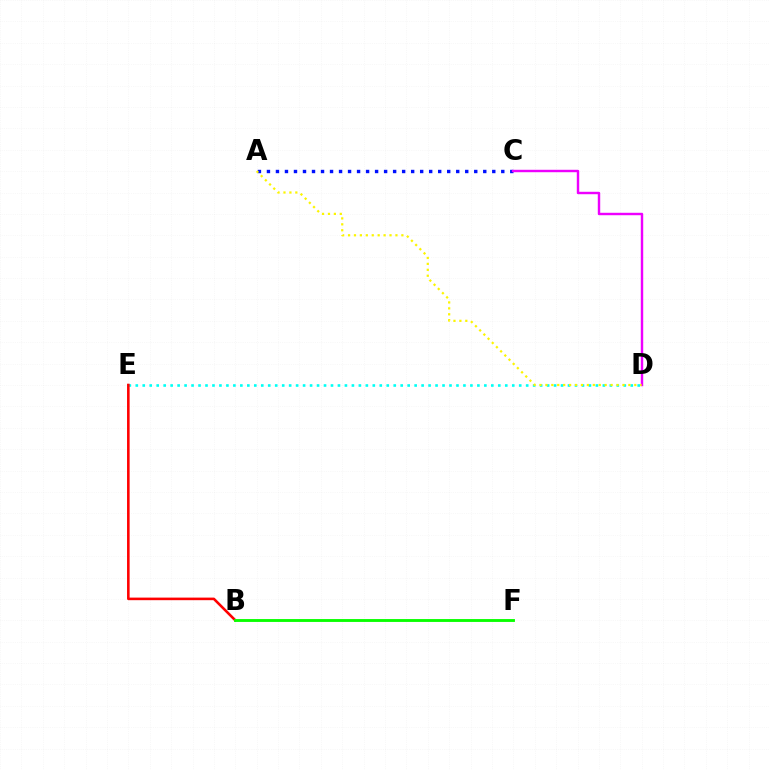{('A', 'C'): [{'color': '#0010ff', 'line_style': 'dotted', 'thickness': 2.45}], ('D', 'E'): [{'color': '#00fff6', 'line_style': 'dotted', 'thickness': 1.89}], ('C', 'D'): [{'color': '#ee00ff', 'line_style': 'solid', 'thickness': 1.75}], ('B', 'E'): [{'color': '#ff0000', 'line_style': 'solid', 'thickness': 1.86}], ('B', 'F'): [{'color': '#08ff00', 'line_style': 'solid', 'thickness': 2.07}], ('A', 'D'): [{'color': '#fcf500', 'line_style': 'dotted', 'thickness': 1.61}]}